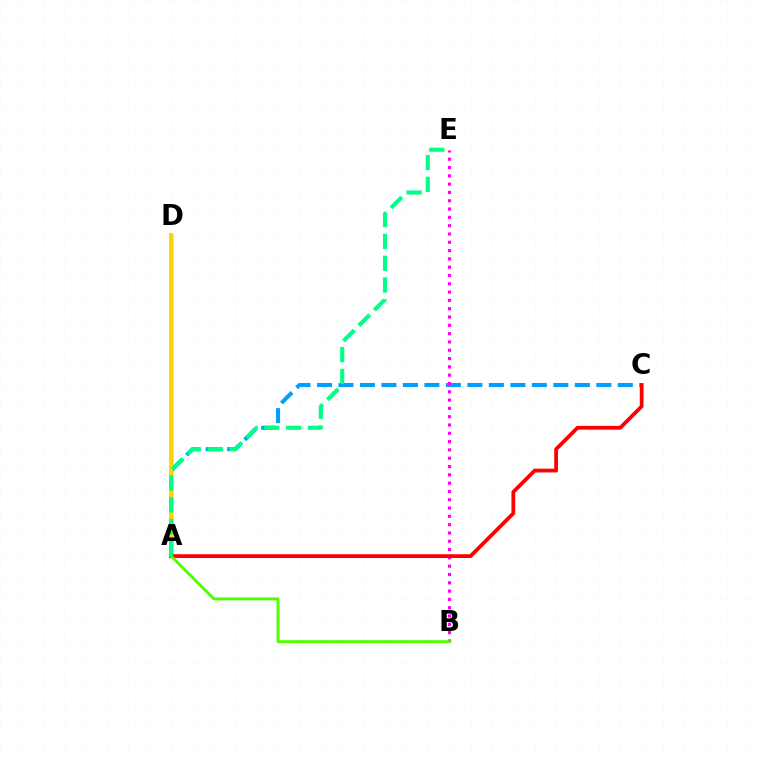{('A', 'D'): [{'color': '#3700ff', 'line_style': 'solid', 'thickness': 2.36}, {'color': '#ffd500', 'line_style': 'solid', 'thickness': 2.84}], ('A', 'C'): [{'color': '#009eff', 'line_style': 'dashed', 'thickness': 2.92}, {'color': '#ff0000', 'line_style': 'solid', 'thickness': 2.72}], ('B', 'E'): [{'color': '#ff00ed', 'line_style': 'dotted', 'thickness': 2.26}], ('A', 'B'): [{'color': '#4fff00', 'line_style': 'solid', 'thickness': 2.11}], ('A', 'E'): [{'color': '#00ff86', 'line_style': 'dashed', 'thickness': 2.96}]}